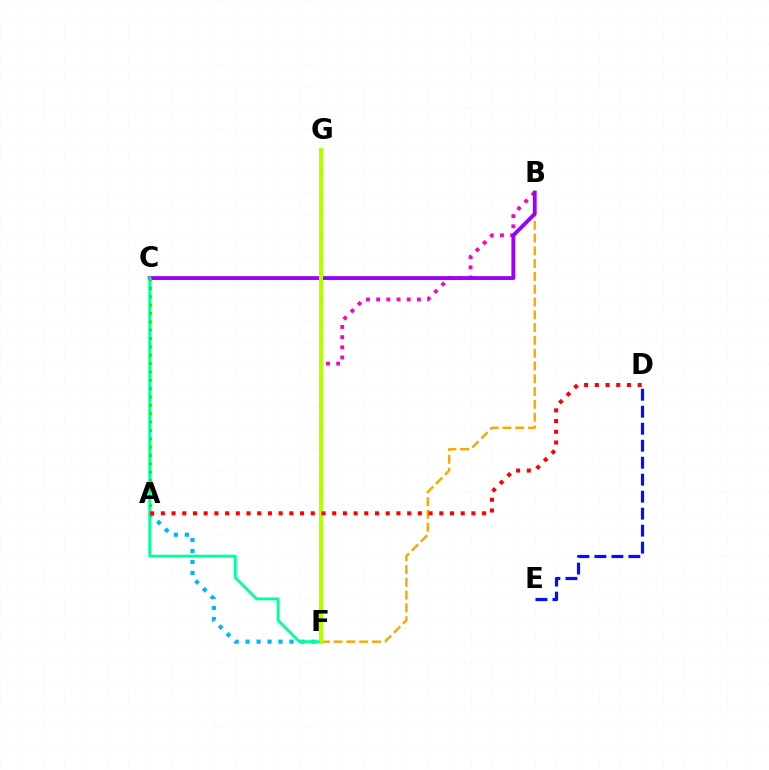{('A', 'F'): [{'color': '#00b5ff', 'line_style': 'dotted', 'thickness': 2.98}], ('B', 'F'): [{'color': '#ff00bd', 'line_style': 'dotted', 'thickness': 2.77}, {'color': '#ffa500', 'line_style': 'dashed', 'thickness': 1.74}], ('B', 'C'): [{'color': '#9b00ff', 'line_style': 'solid', 'thickness': 2.77}], ('D', 'E'): [{'color': '#0010ff', 'line_style': 'dashed', 'thickness': 2.31}], ('C', 'F'): [{'color': '#00ff9d', 'line_style': 'solid', 'thickness': 2.06}], ('A', 'C'): [{'color': '#08ff00', 'line_style': 'dotted', 'thickness': 2.27}], ('F', 'G'): [{'color': '#b3ff00', 'line_style': 'solid', 'thickness': 2.89}], ('A', 'D'): [{'color': '#ff0000', 'line_style': 'dotted', 'thickness': 2.91}]}